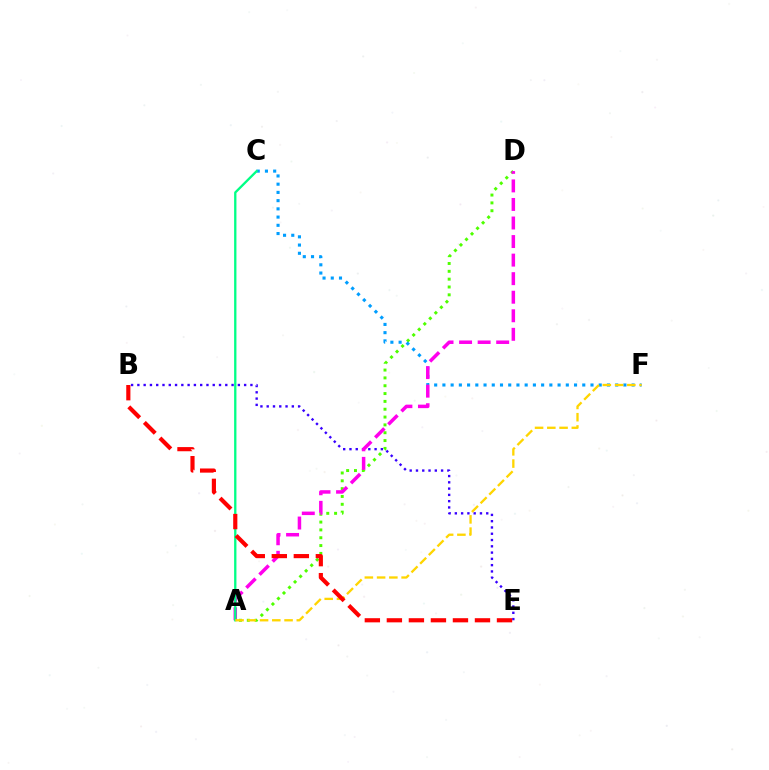{('A', 'D'): [{'color': '#4fff00', 'line_style': 'dotted', 'thickness': 2.13}, {'color': '#ff00ed', 'line_style': 'dashed', 'thickness': 2.52}], ('B', 'E'): [{'color': '#3700ff', 'line_style': 'dotted', 'thickness': 1.71}, {'color': '#ff0000', 'line_style': 'dashed', 'thickness': 2.99}], ('C', 'F'): [{'color': '#009eff', 'line_style': 'dotted', 'thickness': 2.24}], ('A', 'C'): [{'color': '#00ff86', 'line_style': 'solid', 'thickness': 1.67}], ('A', 'F'): [{'color': '#ffd500', 'line_style': 'dashed', 'thickness': 1.66}]}